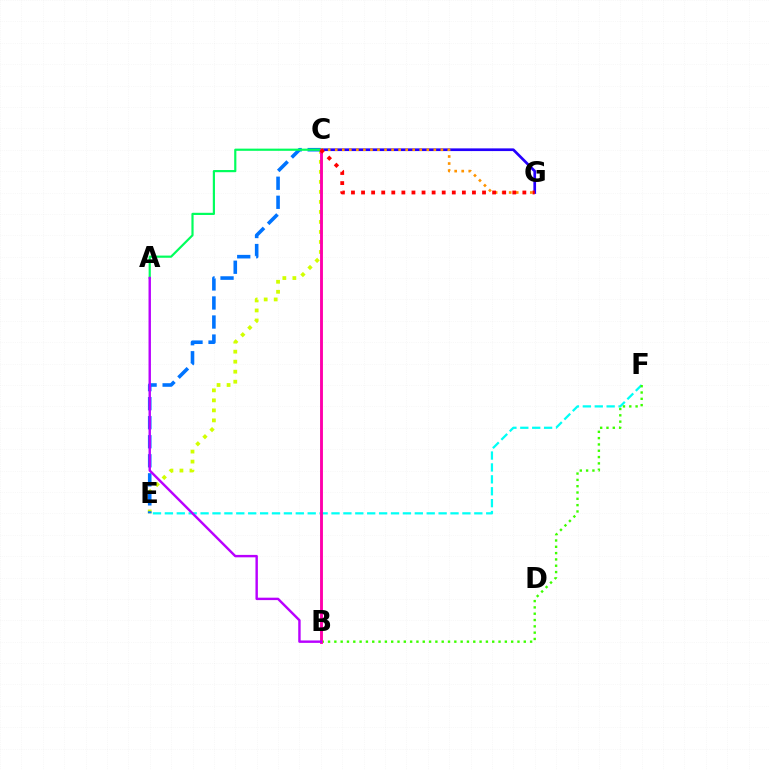{('E', 'F'): [{'color': '#00fff6', 'line_style': 'dashed', 'thickness': 1.62}], ('C', 'G'): [{'color': '#2500ff', 'line_style': 'solid', 'thickness': 1.94}, {'color': '#ff9400', 'line_style': 'dotted', 'thickness': 1.91}, {'color': '#ff0000', 'line_style': 'dotted', 'thickness': 2.74}], ('C', 'E'): [{'color': '#d1ff00', 'line_style': 'dotted', 'thickness': 2.72}, {'color': '#0074ff', 'line_style': 'dashed', 'thickness': 2.59}], ('B', 'F'): [{'color': '#3dff00', 'line_style': 'dotted', 'thickness': 1.72}], ('A', 'C'): [{'color': '#00ff5c', 'line_style': 'solid', 'thickness': 1.57}], ('B', 'C'): [{'color': '#ff00ac', 'line_style': 'solid', 'thickness': 2.07}], ('A', 'B'): [{'color': '#b900ff', 'line_style': 'solid', 'thickness': 1.74}]}